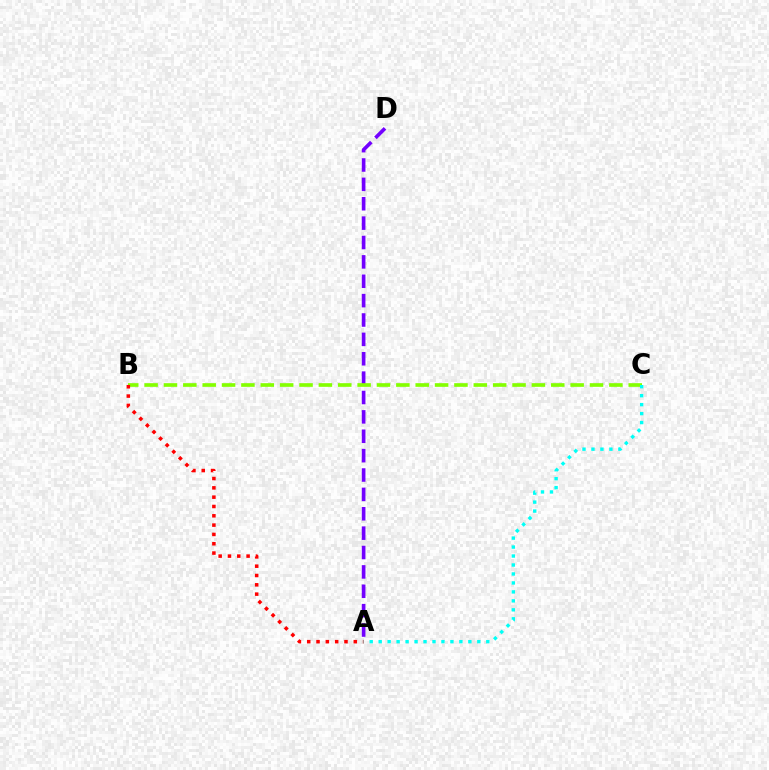{('A', 'D'): [{'color': '#7200ff', 'line_style': 'dashed', 'thickness': 2.63}], ('B', 'C'): [{'color': '#84ff00', 'line_style': 'dashed', 'thickness': 2.63}], ('A', 'B'): [{'color': '#ff0000', 'line_style': 'dotted', 'thickness': 2.53}], ('A', 'C'): [{'color': '#00fff6', 'line_style': 'dotted', 'thickness': 2.44}]}